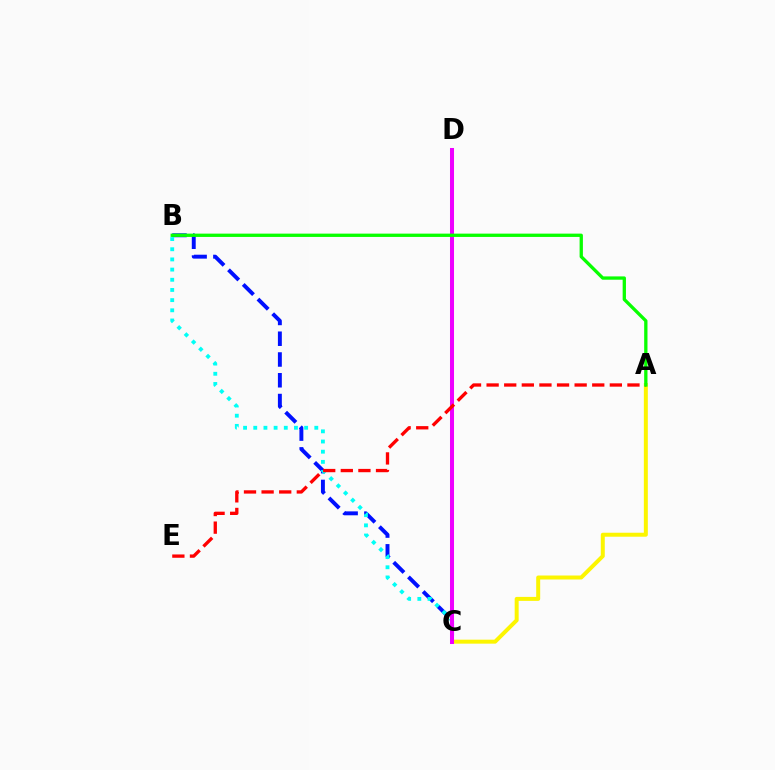{('A', 'C'): [{'color': '#fcf500', 'line_style': 'solid', 'thickness': 2.87}], ('B', 'C'): [{'color': '#0010ff', 'line_style': 'dashed', 'thickness': 2.82}, {'color': '#00fff6', 'line_style': 'dotted', 'thickness': 2.76}], ('C', 'D'): [{'color': '#ee00ff', 'line_style': 'solid', 'thickness': 2.9}], ('A', 'E'): [{'color': '#ff0000', 'line_style': 'dashed', 'thickness': 2.39}], ('A', 'B'): [{'color': '#08ff00', 'line_style': 'solid', 'thickness': 2.38}]}